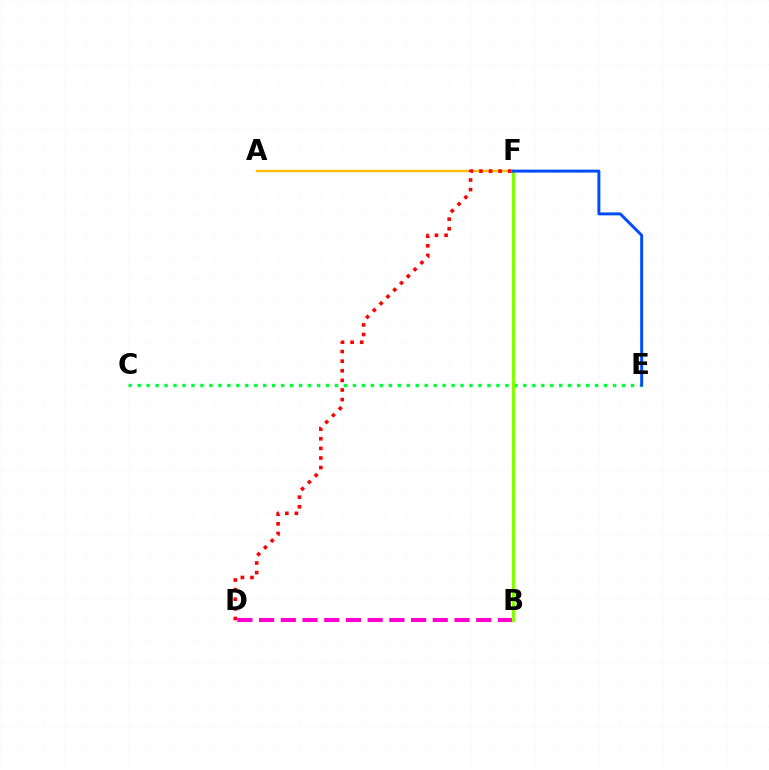{('C', 'E'): [{'color': '#00ff39', 'line_style': 'dotted', 'thickness': 2.44}], ('B', 'F'): [{'color': '#00fff6', 'line_style': 'solid', 'thickness': 2.09}, {'color': '#7200ff', 'line_style': 'solid', 'thickness': 2.02}, {'color': '#84ff00', 'line_style': 'solid', 'thickness': 2.35}], ('A', 'F'): [{'color': '#ffbd00', 'line_style': 'solid', 'thickness': 1.69}], ('B', 'D'): [{'color': '#ff00cf', 'line_style': 'dashed', 'thickness': 2.95}], ('E', 'F'): [{'color': '#004bff', 'line_style': 'solid', 'thickness': 2.12}], ('D', 'F'): [{'color': '#ff0000', 'line_style': 'dotted', 'thickness': 2.61}]}